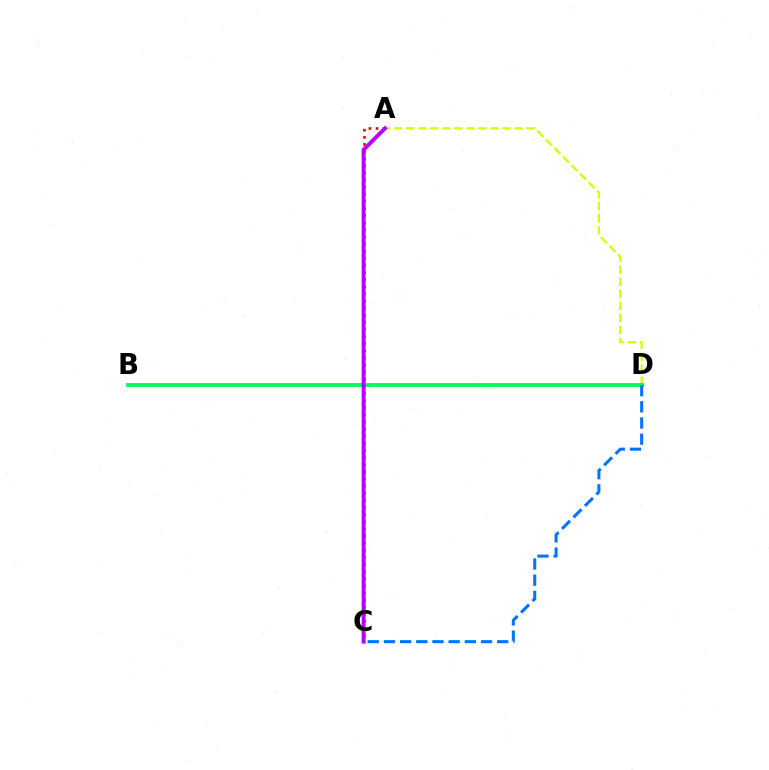{('A', 'C'): [{'color': '#ff0000', 'line_style': 'dotted', 'thickness': 1.93}, {'color': '#b900ff', 'line_style': 'solid', 'thickness': 2.83}], ('A', 'D'): [{'color': '#d1ff00', 'line_style': 'dashed', 'thickness': 1.64}], ('B', 'D'): [{'color': '#00ff5c', 'line_style': 'solid', 'thickness': 2.79}], ('C', 'D'): [{'color': '#0074ff', 'line_style': 'dashed', 'thickness': 2.2}]}